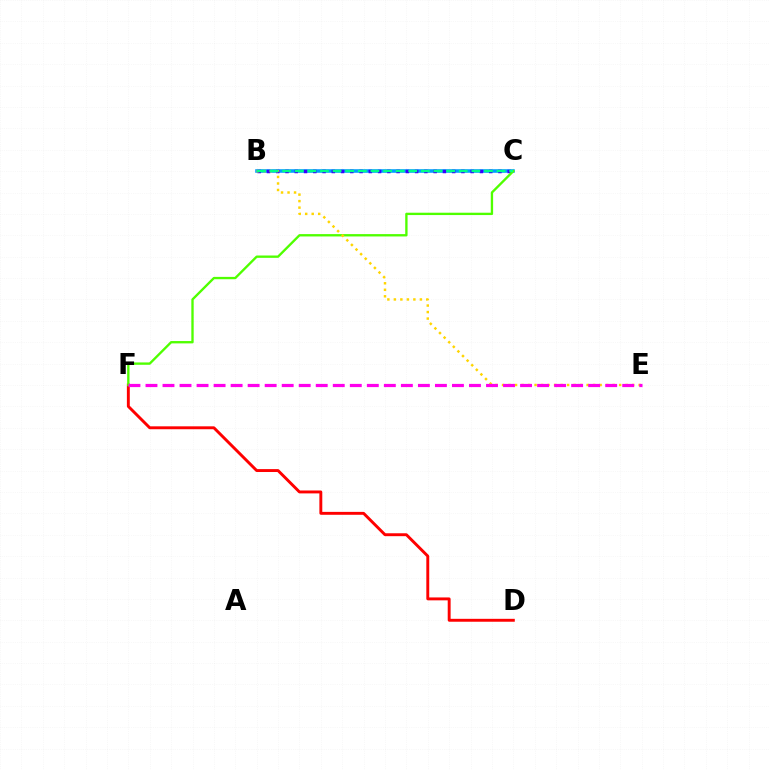{('B', 'C'): [{'color': '#009eff', 'line_style': 'solid', 'thickness': 2.57}, {'color': '#3700ff', 'line_style': 'dotted', 'thickness': 2.52}, {'color': '#00ff86', 'line_style': 'dashed', 'thickness': 1.71}], ('D', 'F'): [{'color': '#ff0000', 'line_style': 'solid', 'thickness': 2.1}], ('C', 'F'): [{'color': '#4fff00', 'line_style': 'solid', 'thickness': 1.69}], ('B', 'E'): [{'color': '#ffd500', 'line_style': 'dotted', 'thickness': 1.77}], ('E', 'F'): [{'color': '#ff00ed', 'line_style': 'dashed', 'thickness': 2.31}]}